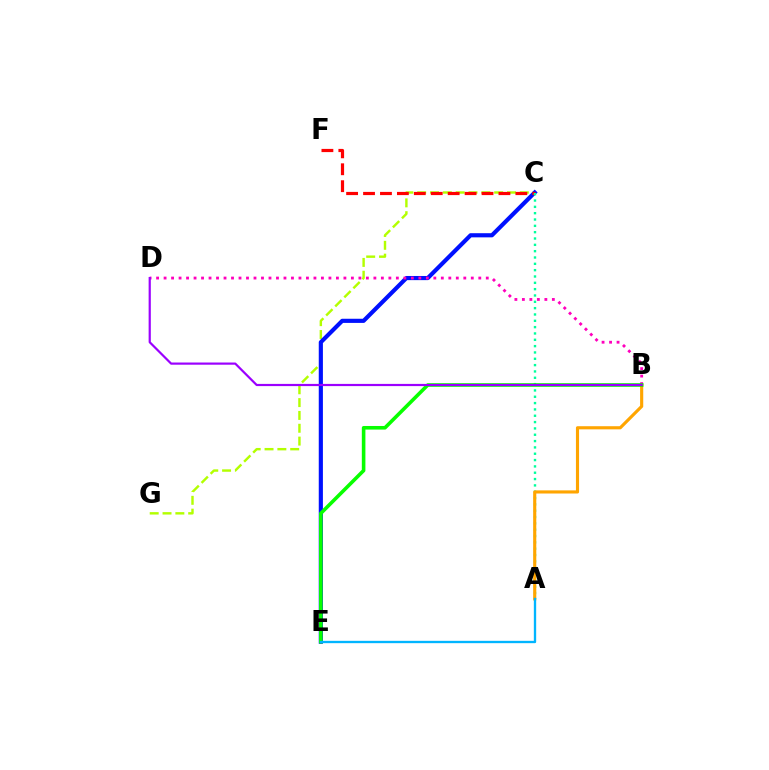{('C', 'G'): [{'color': '#b3ff00', 'line_style': 'dashed', 'thickness': 1.74}], ('C', 'E'): [{'color': '#0010ff', 'line_style': 'solid', 'thickness': 2.99}], ('C', 'F'): [{'color': '#ff0000', 'line_style': 'dashed', 'thickness': 2.3}], ('A', 'C'): [{'color': '#00ff9d', 'line_style': 'dotted', 'thickness': 1.72}], ('A', 'B'): [{'color': '#ffa500', 'line_style': 'solid', 'thickness': 2.26}], ('B', 'D'): [{'color': '#ff00bd', 'line_style': 'dotted', 'thickness': 2.04}, {'color': '#9b00ff', 'line_style': 'solid', 'thickness': 1.58}], ('B', 'E'): [{'color': '#08ff00', 'line_style': 'solid', 'thickness': 2.59}], ('A', 'E'): [{'color': '#00b5ff', 'line_style': 'solid', 'thickness': 1.68}]}